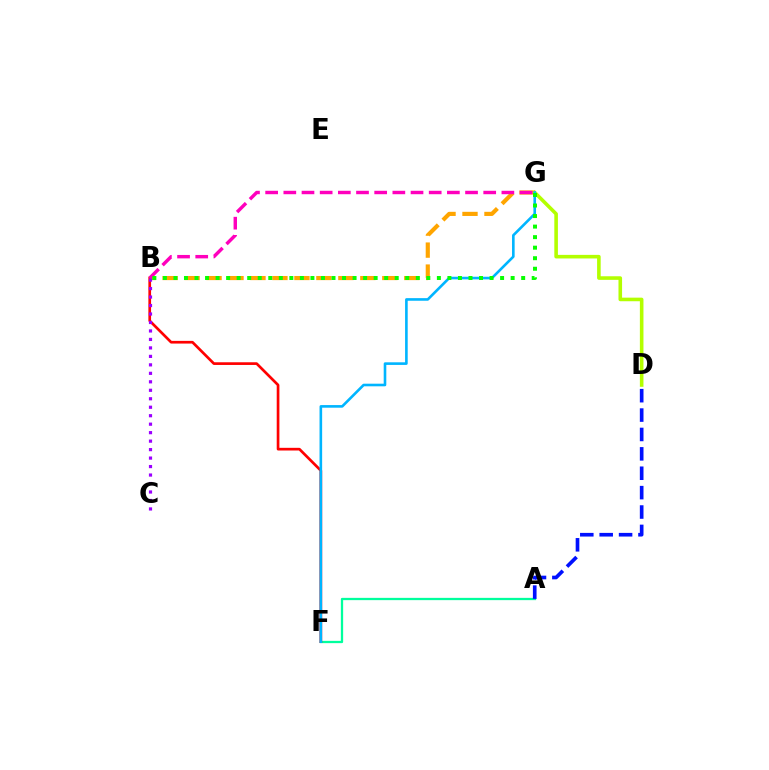{('A', 'F'): [{'color': '#00ff9d', 'line_style': 'solid', 'thickness': 1.64}], ('B', 'F'): [{'color': '#ff0000', 'line_style': 'solid', 'thickness': 1.94}], ('B', 'G'): [{'color': '#ffa500', 'line_style': 'dashed', 'thickness': 2.98}, {'color': '#ff00bd', 'line_style': 'dashed', 'thickness': 2.47}, {'color': '#08ff00', 'line_style': 'dotted', 'thickness': 2.86}], ('D', 'G'): [{'color': '#b3ff00', 'line_style': 'solid', 'thickness': 2.58}], ('F', 'G'): [{'color': '#00b5ff', 'line_style': 'solid', 'thickness': 1.89}], ('A', 'D'): [{'color': '#0010ff', 'line_style': 'dashed', 'thickness': 2.63}], ('B', 'C'): [{'color': '#9b00ff', 'line_style': 'dotted', 'thickness': 2.3}]}